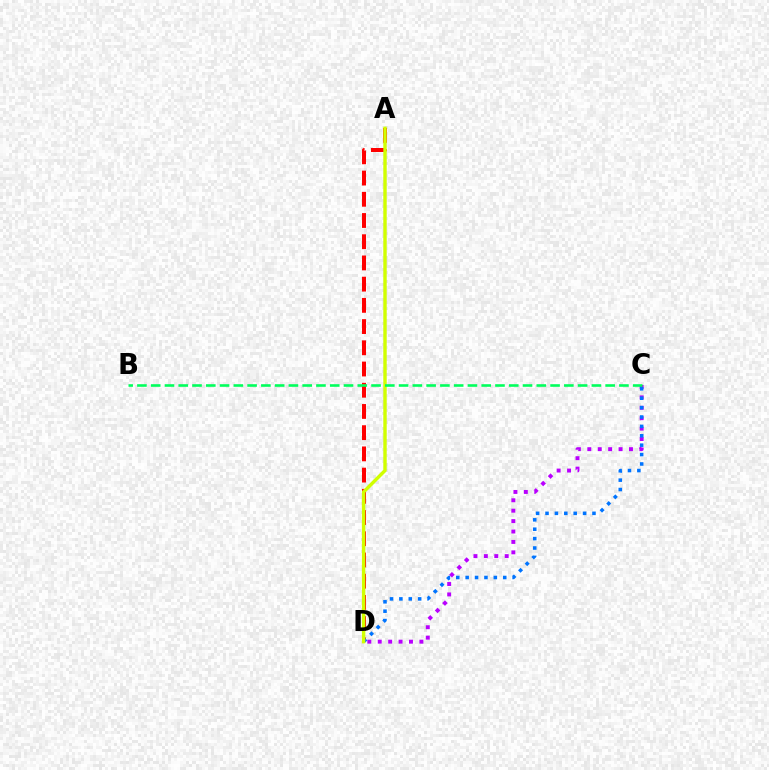{('A', 'D'): [{'color': '#ff0000', 'line_style': 'dashed', 'thickness': 2.88}, {'color': '#d1ff00', 'line_style': 'solid', 'thickness': 2.46}], ('C', 'D'): [{'color': '#b900ff', 'line_style': 'dotted', 'thickness': 2.83}, {'color': '#0074ff', 'line_style': 'dotted', 'thickness': 2.55}], ('B', 'C'): [{'color': '#00ff5c', 'line_style': 'dashed', 'thickness': 1.87}]}